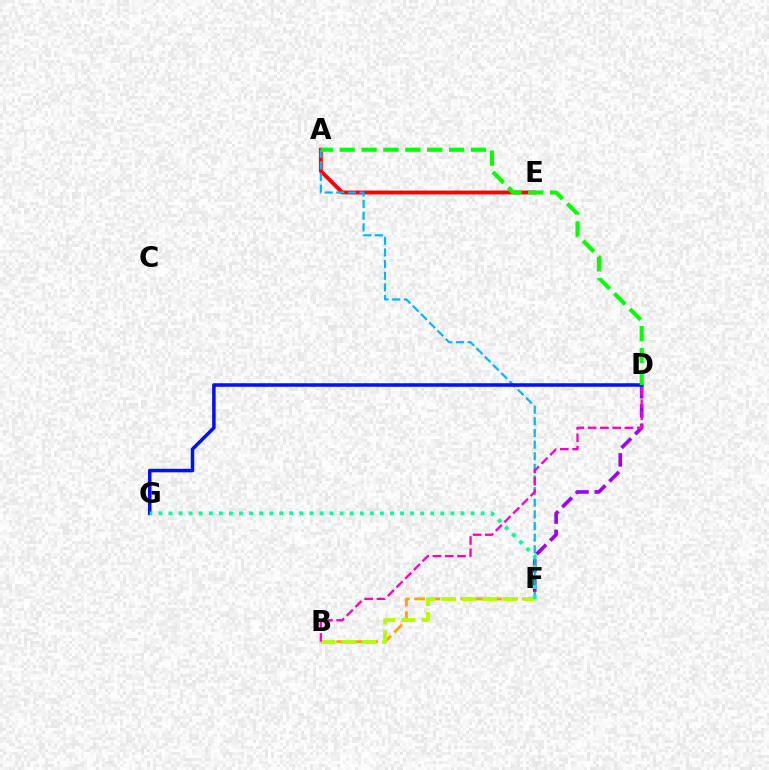{('B', 'F'): [{'color': '#ffa500', 'line_style': 'dashed', 'thickness': 2.1}, {'color': '#b3ff00', 'line_style': 'dashed', 'thickness': 2.78}], ('D', 'F'): [{'color': '#9b00ff', 'line_style': 'dashed', 'thickness': 2.62}], ('A', 'E'): [{'color': '#ff0000', 'line_style': 'solid', 'thickness': 2.79}], ('A', 'F'): [{'color': '#00b5ff', 'line_style': 'dashed', 'thickness': 1.58}], ('B', 'D'): [{'color': '#ff00bd', 'line_style': 'dashed', 'thickness': 1.67}], ('D', 'G'): [{'color': '#0010ff', 'line_style': 'solid', 'thickness': 2.53}], ('F', 'G'): [{'color': '#00ff9d', 'line_style': 'dotted', 'thickness': 2.74}], ('A', 'D'): [{'color': '#08ff00', 'line_style': 'dashed', 'thickness': 2.97}]}